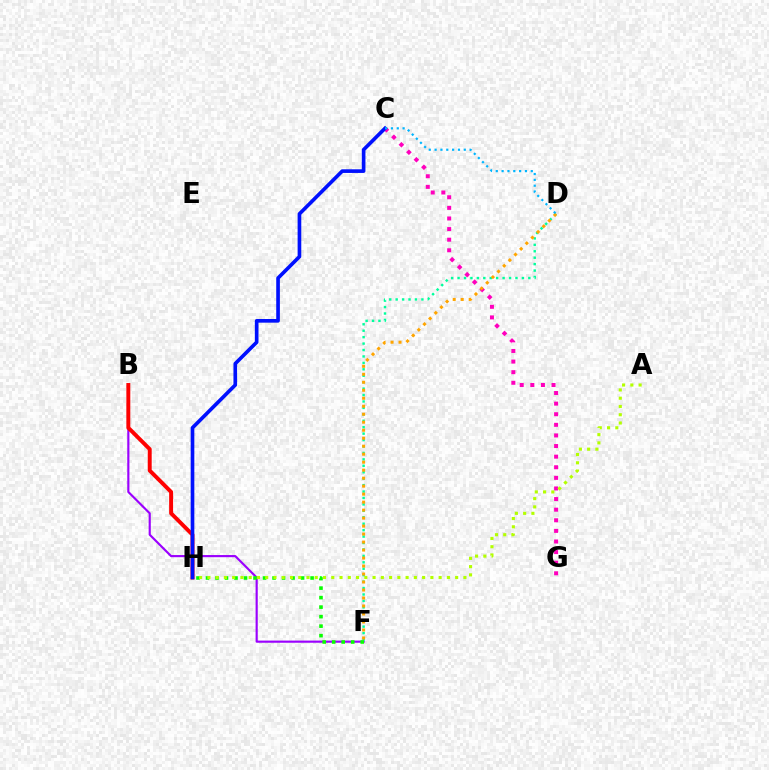{('B', 'F'): [{'color': '#9b00ff', 'line_style': 'solid', 'thickness': 1.55}], ('B', 'H'): [{'color': '#ff0000', 'line_style': 'solid', 'thickness': 2.83}], ('C', 'G'): [{'color': '#ff00bd', 'line_style': 'dotted', 'thickness': 2.88}], ('D', 'F'): [{'color': '#00ff9d', 'line_style': 'dotted', 'thickness': 1.75}, {'color': '#ffa500', 'line_style': 'dotted', 'thickness': 2.17}], ('F', 'H'): [{'color': '#08ff00', 'line_style': 'dotted', 'thickness': 2.58}], ('A', 'H'): [{'color': '#b3ff00', 'line_style': 'dotted', 'thickness': 2.24}], ('C', 'H'): [{'color': '#0010ff', 'line_style': 'solid', 'thickness': 2.63}], ('C', 'D'): [{'color': '#00b5ff', 'line_style': 'dotted', 'thickness': 1.59}]}